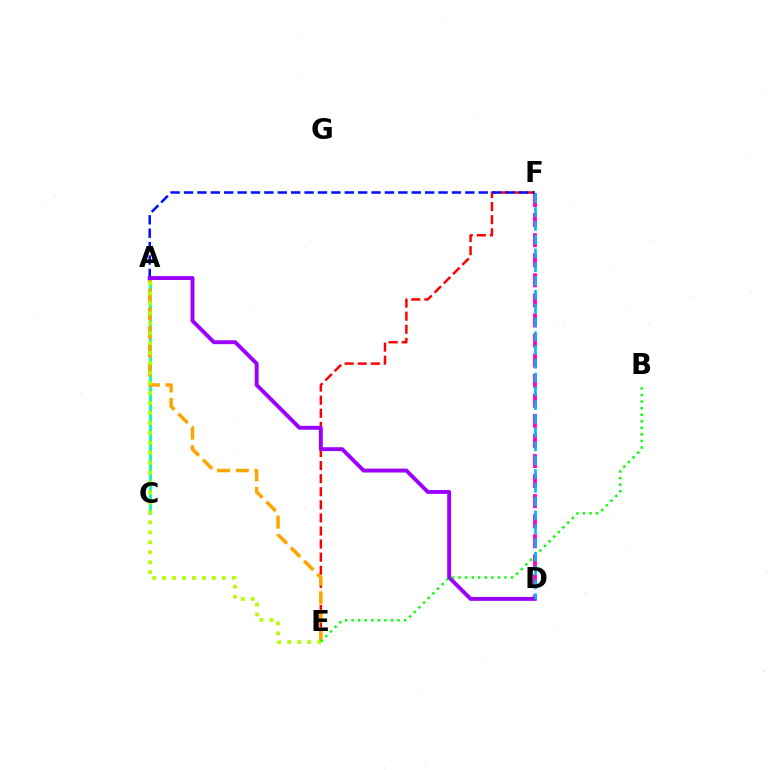{('D', 'F'): [{'color': '#ff00bd', 'line_style': 'dashed', 'thickness': 2.73}, {'color': '#00b5ff', 'line_style': 'dashed', 'thickness': 1.87}], ('A', 'C'): [{'color': '#00ff9d', 'line_style': 'solid', 'thickness': 1.98}], ('E', 'F'): [{'color': '#ff0000', 'line_style': 'dashed', 'thickness': 1.78}], ('A', 'E'): [{'color': '#ffa500', 'line_style': 'dashed', 'thickness': 2.54}, {'color': '#b3ff00', 'line_style': 'dotted', 'thickness': 2.71}], ('A', 'F'): [{'color': '#0010ff', 'line_style': 'dashed', 'thickness': 1.82}], ('A', 'D'): [{'color': '#9b00ff', 'line_style': 'solid', 'thickness': 2.81}], ('B', 'E'): [{'color': '#08ff00', 'line_style': 'dotted', 'thickness': 1.78}]}